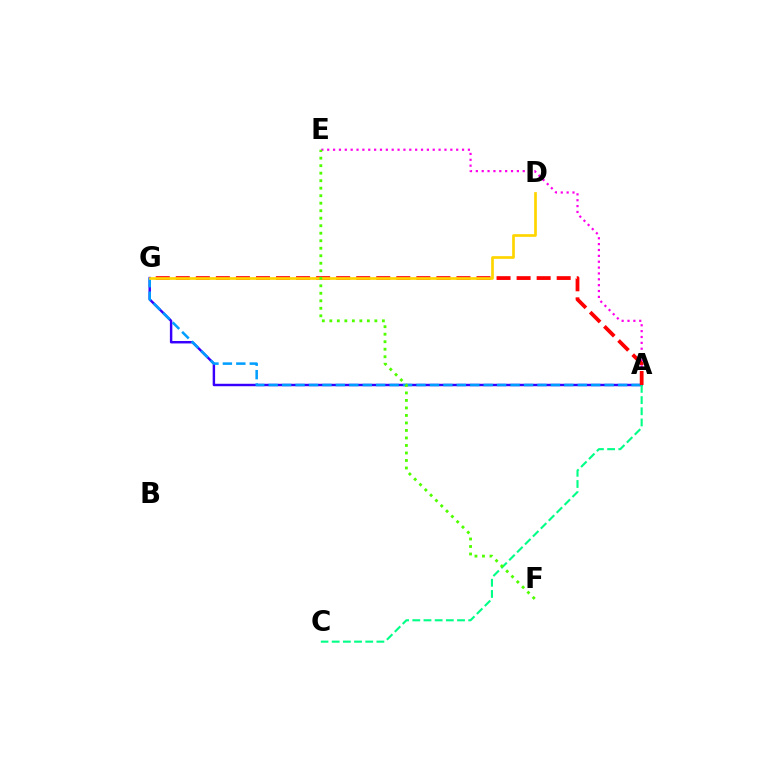{('A', 'E'): [{'color': '#ff00ed', 'line_style': 'dotted', 'thickness': 1.59}], ('A', 'G'): [{'color': '#3700ff', 'line_style': 'solid', 'thickness': 1.76}, {'color': '#009eff', 'line_style': 'dashed', 'thickness': 1.83}, {'color': '#ff0000', 'line_style': 'dashed', 'thickness': 2.72}], ('A', 'C'): [{'color': '#00ff86', 'line_style': 'dashed', 'thickness': 1.52}], ('D', 'G'): [{'color': '#ffd500', 'line_style': 'solid', 'thickness': 1.95}], ('E', 'F'): [{'color': '#4fff00', 'line_style': 'dotted', 'thickness': 2.04}]}